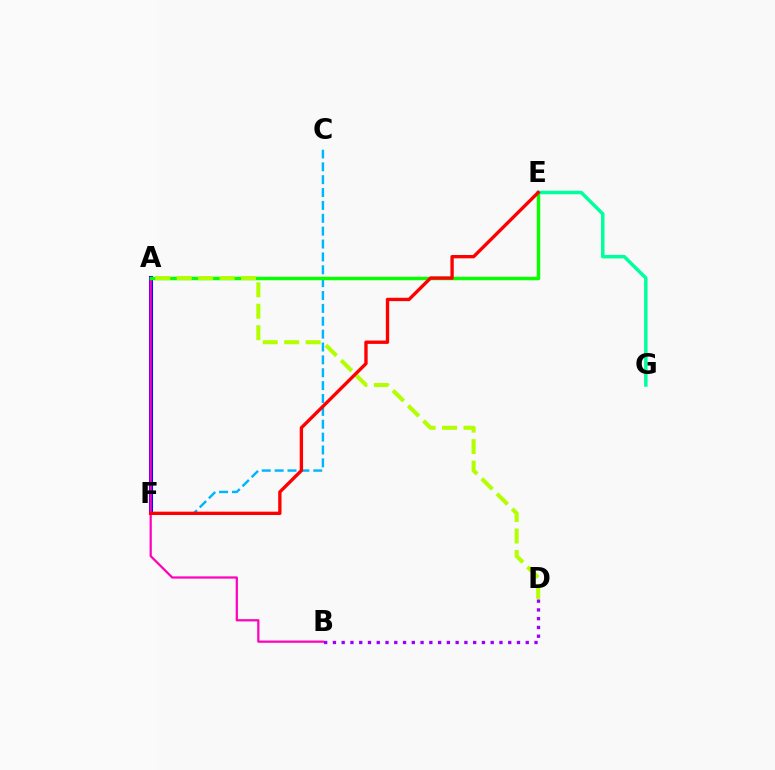{('C', 'F'): [{'color': '#00b5ff', 'line_style': 'dashed', 'thickness': 1.75}], ('A', 'F'): [{'color': '#ffa500', 'line_style': 'dotted', 'thickness': 1.53}, {'color': '#0010ff', 'line_style': 'solid', 'thickness': 2.92}], ('A', 'B'): [{'color': '#ff00bd', 'line_style': 'solid', 'thickness': 1.61}], ('B', 'D'): [{'color': '#9b00ff', 'line_style': 'dotted', 'thickness': 2.38}], ('A', 'E'): [{'color': '#08ff00', 'line_style': 'solid', 'thickness': 2.49}], ('A', 'D'): [{'color': '#b3ff00', 'line_style': 'dashed', 'thickness': 2.91}], ('E', 'G'): [{'color': '#00ff9d', 'line_style': 'solid', 'thickness': 2.51}], ('E', 'F'): [{'color': '#ff0000', 'line_style': 'solid', 'thickness': 2.41}]}